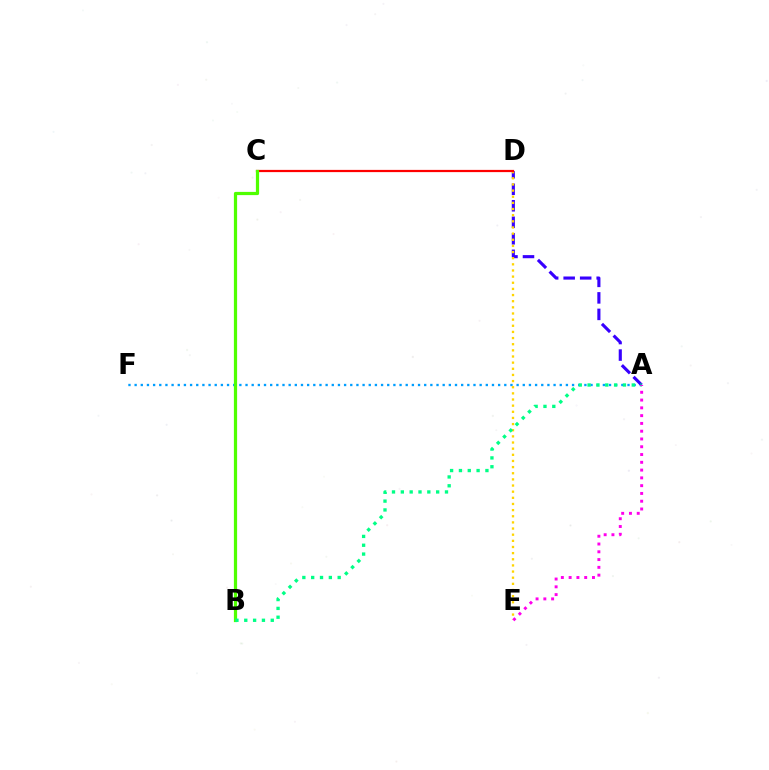{('A', 'F'): [{'color': '#009eff', 'line_style': 'dotted', 'thickness': 1.67}], ('A', 'D'): [{'color': '#3700ff', 'line_style': 'dashed', 'thickness': 2.24}], ('D', 'E'): [{'color': '#ffd500', 'line_style': 'dotted', 'thickness': 1.67}], ('C', 'D'): [{'color': '#ff0000', 'line_style': 'solid', 'thickness': 1.61}], ('B', 'C'): [{'color': '#4fff00', 'line_style': 'solid', 'thickness': 2.32}], ('A', 'B'): [{'color': '#00ff86', 'line_style': 'dotted', 'thickness': 2.4}], ('A', 'E'): [{'color': '#ff00ed', 'line_style': 'dotted', 'thickness': 2.11}]}